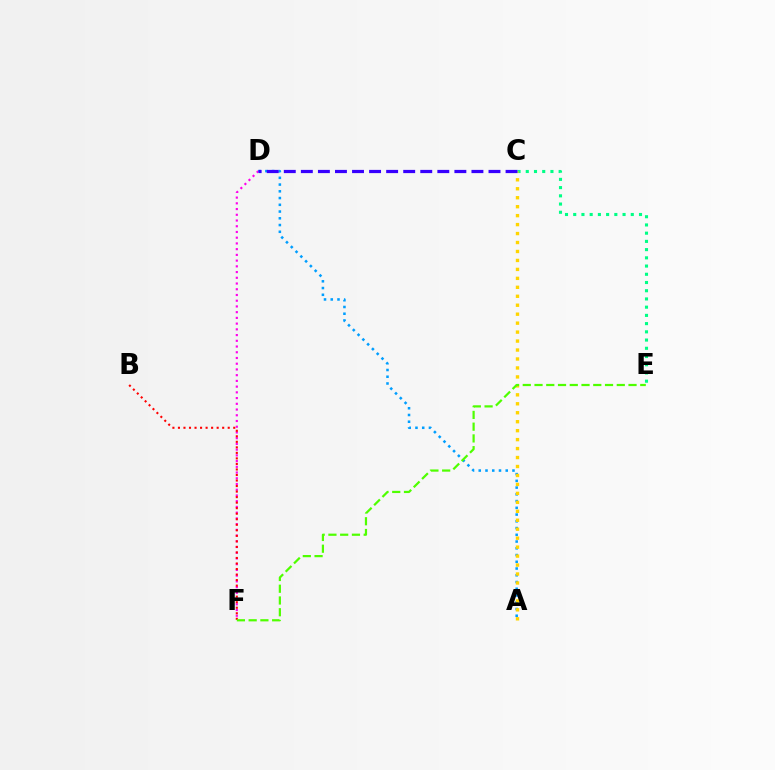{('D', 'F'): [{'color': '#ff00ed', 'line_style': 'dotted', 'thickness': 1.56}], ('C', 'E'): [{'color': '#00ff86', 'line_style': 'dotted', 'thickness': 2.23}], ('A', 'D'): [{'color': '#009eff', 'line_style': 'dotted', 'thickness': 1.83}], ('B', 'F'): [{'color': '#ff0000', 'line_style': 'dotted', 'thickness': 1.5}], ('A', 'C'): [{'color': '#ffd500', 'line_style': 'dotted', 'thickness': 2.43}], ('E', 'F'): [{'color': '#4fff00', 'line_style': 'dashed', 'thickness': 1.6}], ('C', 'D'): [{'color': '#3700ff', 'line_style': 'dashed', 'thickness': 2.32}]}